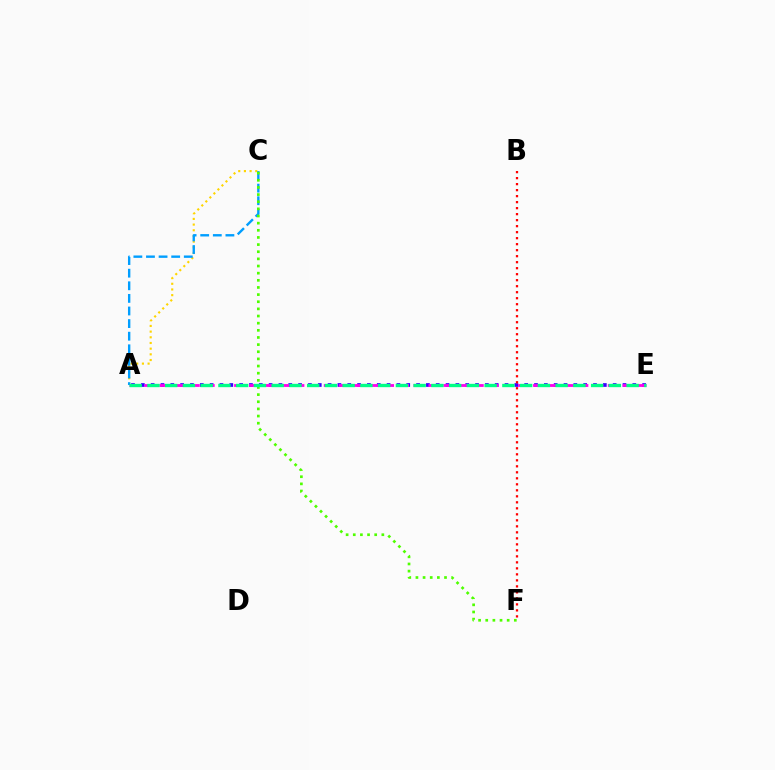{('A', 'E'): [{'color': '#3700ff', 'line_style': 'dotted', 'thickness': 2.67}, {'color': '#ff00ed', 'line_style': 'dashed', 'thickness': 2.03}, {'color': '#00ff86', 'line_style': 'dashed', 'thickness': 2.41}], ('B', 'F'): [{'color': '#ff0000', 'line_style': 'dotted', 'thickness': 1.63}], ('A', 'C'): [{'color': '#ffd500', 'line_style': 'dotted', 'thickness': 1.54}, {'color': '#009eff', 'line_style': 'dashed', 'thickness': 1.71}], ('C', 'F'): [{'color': '#4fff00', 'line_style': 'dotted', 'thickness': 1.94}]}